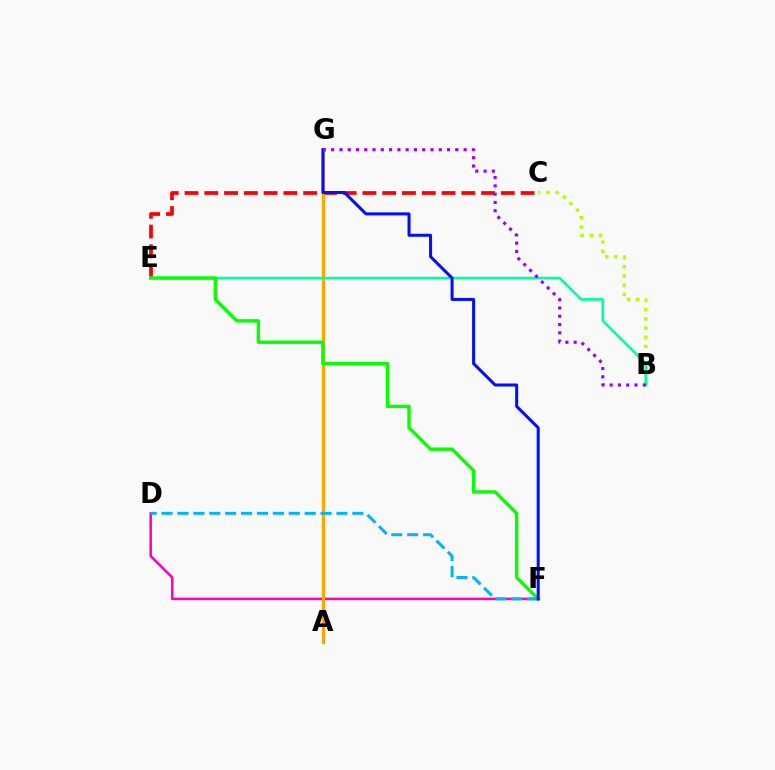{('C', 'E'): [{'color': '#ff0000', 'line_style': 'dashed', 'thickness': 2.69}], ('D', 'F'): [{'color': '#ff00bd', 'line_style': 'solid', 'thickness': 1.82}, {'color': '#00b5ff', 'line_style': 'dashed', 'thickness': 2.16}], ('A', 'G'): [{'color': '#ffa500', 'line_style': 'solid', 'thickness': 2.33}], ('B', 'C'): [{'color': '#b3ff00', 'line_style': 'dotted', 'thickness': 2.5}], ('B', 'E'): [{'color': '#00ff9d', 'line_style': 'solid', 'thickness': 1.9}], ('E', 'F'): [{'color': '#08ff00', 'line_style': 'solid', 'thickness': 2.45}], ('F', 'G'): [{'color': '#0010ff', 'line_style': 'solid', 'thickness': 2.18}], ('B', 'G'): [{'color': '#9b00ff', 'line_style': 'dotted', 'thickness': 2.25}]}